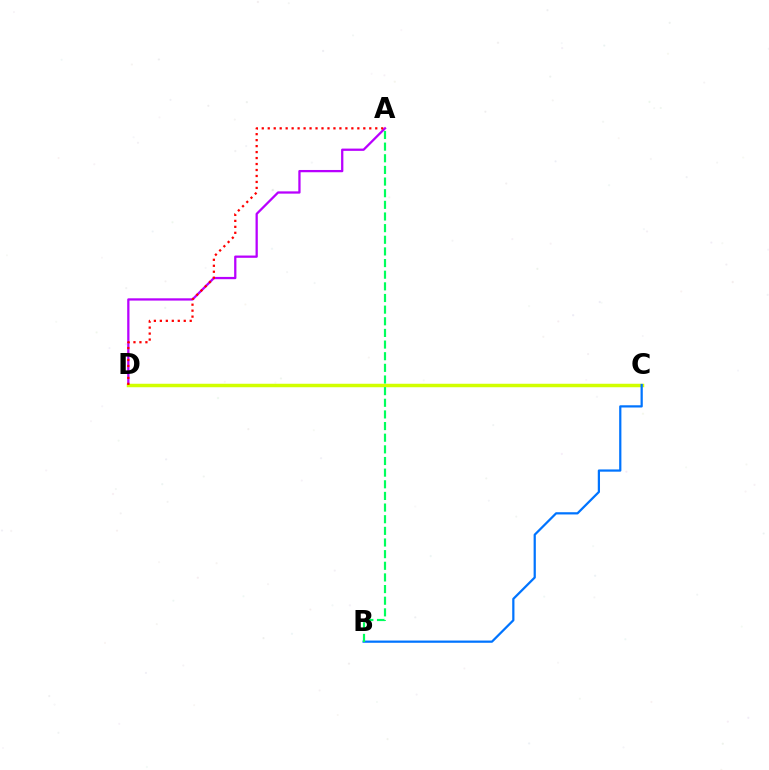{('A', 'D'): [{'color': '#b900ff', 'line_style': 'solid', 'thickness': 1.64}, {'color': '#ff0000', 'line_style': 'dotted', 'thickness': 1.62}], ('C', 'D'): [{'color': '#d1ff00', 'line_style': 'solid', 'thickness': 2.51}], ('B', 'C'): [{'color': '#0074ff', 'line_style': 'solid', 'thickness': 1.61}], ('A', 'B'): [{'color': '#00ff5c', 'line_style': 'dashed', 'thickness': 1.58}]}